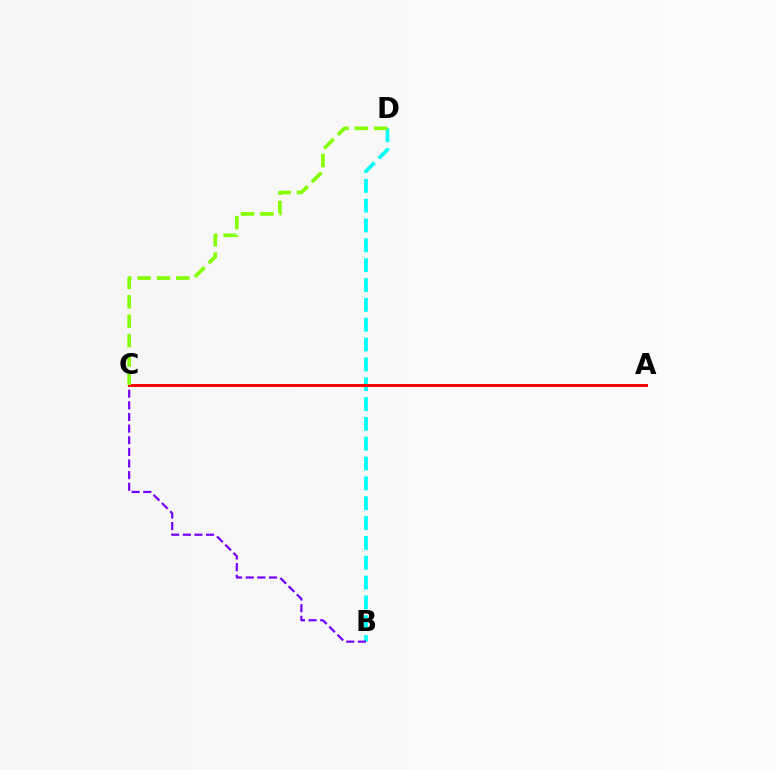{('B', 'D'): [{'color': '#00fff6', 'line_style': 'dashed', 'thickness': 2.69}], ('B', 'C'): [{'color': '#7200ff', 'line_style': 'dashed', 'thickness': 1.58}], ('A', 'C'): [{'color': '#ff0000', 'line_style': 'solid', 'thickness': 2.1}], ('C', 'D'): [{'color': '#84ff00', 'line_style': 'dashed', 'thickness': 2.63}]}